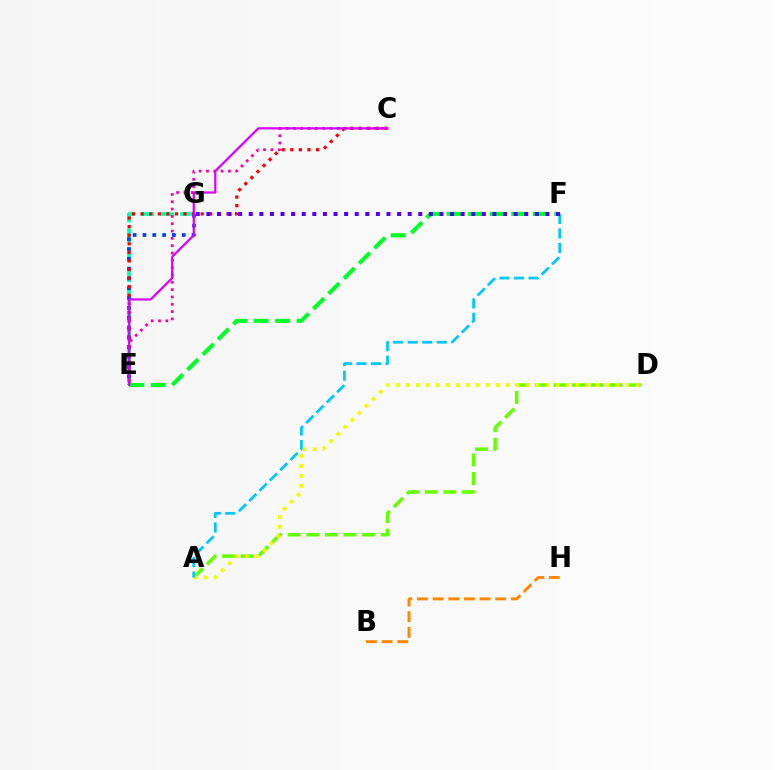{('B', 'H'): [{'color': '#ff8800', 'line_style': 'dashed', 'thickness': 2.12}], ('E', 'G'): [{'color': '#00ffaf', 'line_style': 'dashed', 'thickness': 2.7}, {'color': '#003fff', 'line_style': 'dotted', 'thickness': 2.67}], ('C', 'E'): [{'color': '#ff00a0', 'line_style': 'dotted', 'thickness': 1.99}, {'color': '#ff0000', 'line_style': 'dotted', 'thickness': 2.33}, {'color': '#d600ff', 'line_style': 'solid', 'thickness': 1.6}], ('A', 'D'): [{'color': '#66ff00', 'line_style': 'dashed', 'thickness': 2.53}, {'color': '#eeff00', 'line_style': 'dotted', 'thickness': 2.71}], ('A', 'F'): [{'color': '#00c7ff', 'line_style': 'dashed', 'thickness': 1.97}], ('E', 'F'): [{'color': '#00ff27', 'line_style': 'dashed', 'thickness': 2.93}], ('F', 'G'): [{'color': '#4f00ff', 'line_style': 'dotted', 'thickness': 2.88}]}